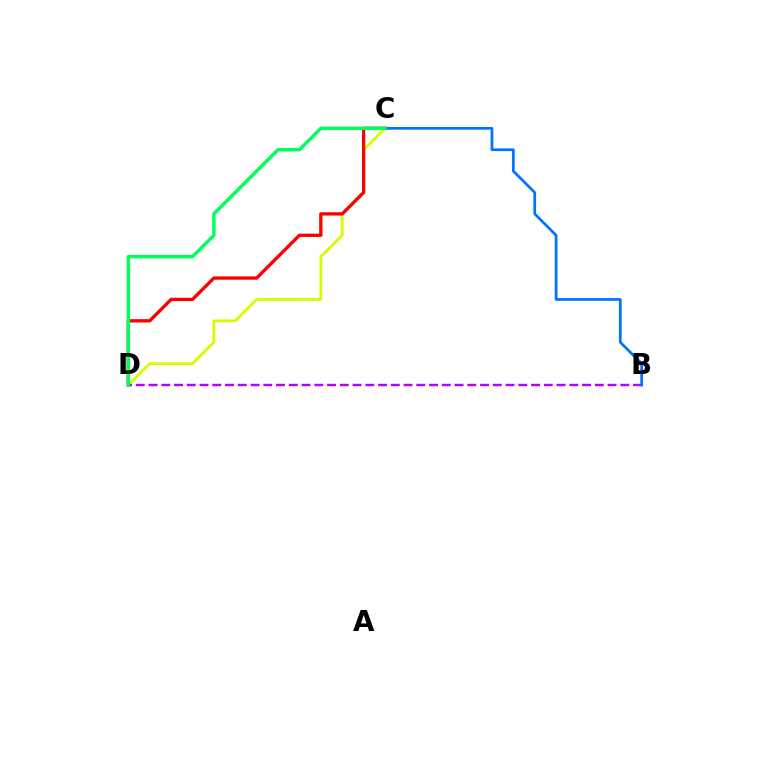{('C', 'D'): [{'color': '#d1ff00', 'line_style': 'solid', 'thickness': 2.03}, {'color': '#ff0000', 'line_style': 'solid', 'thickness': 2.39}, {'color': '#00ff5c', 'line_style': 'solid', 'thickness': 2.49}], ('B', 'D'): [{'color': '#b900ff', 'line_style': 'dashed', 'thickness': 1.73}], ('B', 'C'): [{'color': '#0074ff', 'line_style': 'solid', 'thickness': 1.97}]}